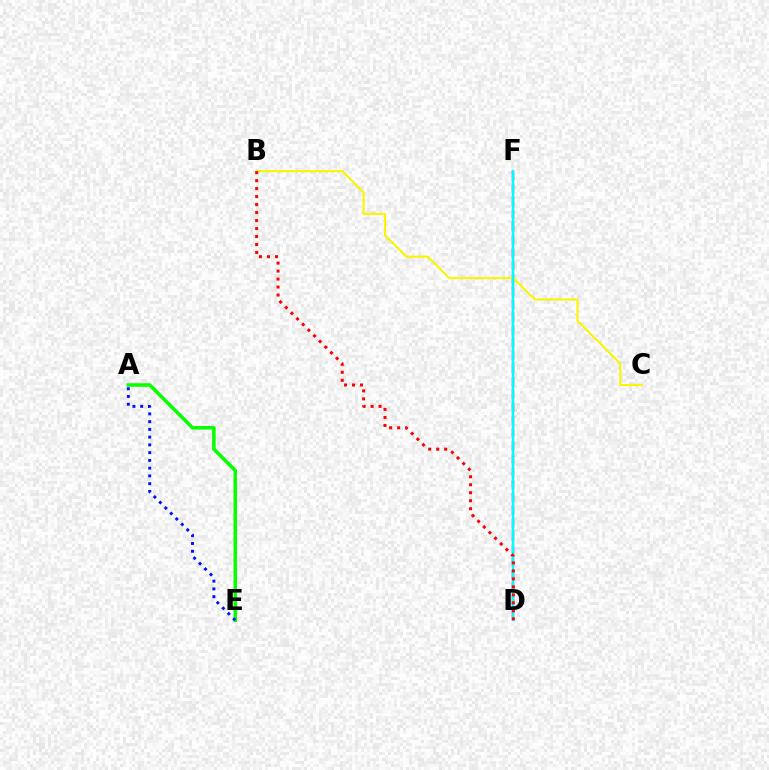{('A', 'E'): [{'color': '#08ff00', 'line_style': 'solid', 'thickness': 2.54}, {'color': '#0010ff', 'line_style': 'dotted', 'thickness': 2.11}], ('D', 'F'): [{'color': '#ee00ff', 'line_style': 'dashed', 'thickness': 1.75}, {'color': '#00fff6', 'line_style': 'solid', 'thickness': 1.8}], ('B', 'C'): [{'color': '#fcf500', 'line_style': 'solid', 'thickness': 1.51}], ('B', 'D'): [{'color': '#ff0000', 'line_style': 'dotted', 'thickness': 2.17}]}